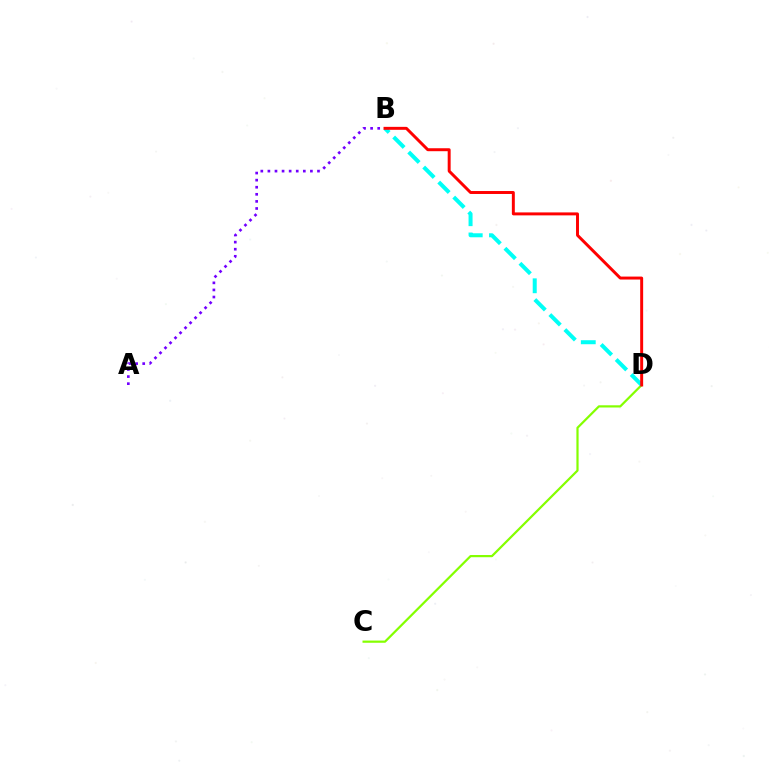{('C', 'D'): [{'color': '#84ff00', 'line_style': 'solid', 'thickness': 1.59}], ('A', 'B'): [{'color': '#7200ff', 'line_style': 'dotted', 'thickness': 1.92}], ('B', 'D'): [{'color': '#00fff6', 'line_style': 'dashed', 'thickness': 2.88}, {'color': '#ff0000', 'line_style': 'solid', 'thickness': 2.13}]}